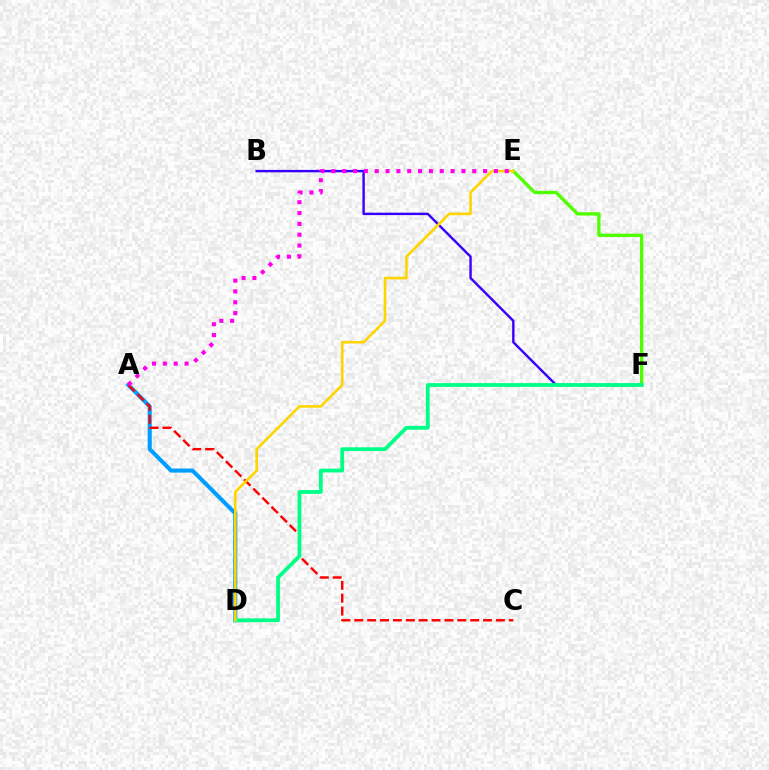{('E', 'F'): [{'color': '#4fff00', 'line_style': 'solid', 'thickness': 2.4}], ('A', 'D'): [{'color': '#009eff', 'line_style': 'solid', 'thickness': 2.93}], ('B', 'F'): [{'color': '#3700ff', 'line_style': 'solid', 'thickness': 1.74}], ('A', 'C'): [{'color': '#ff0000', 'line_style': 'dashed', 'thickness': 1.75}], ('D', 'F'): [{'color': '#00ff86', 'line_style': 'solid', 'thickness': 2.73}], ('D', 'E'): [{'color': '#ffd500', 'line_style': 'solid', 'thickness': 1.89}], ('A', 'E'): [{'color': '#ff00ed', 'line_style': 'dotted', 'thickness': 2.94}]}